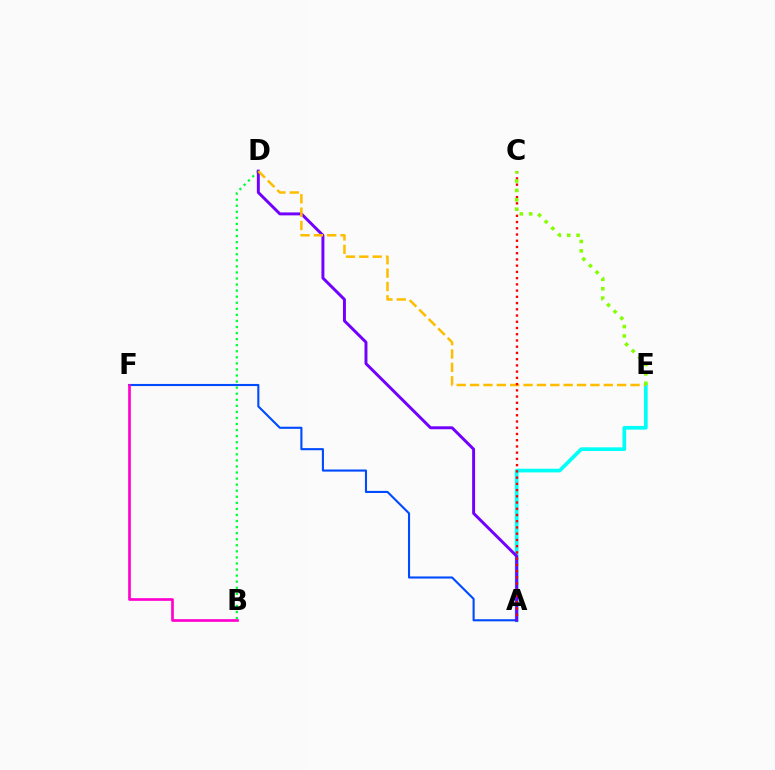{('A', 'E'): [{'color': '#00fff6', 'line_style': 'solid', 'thickness': 2.66}], ('A', 'F'): [{'color': '#004bff', 'line_style': 'solid', 'thickness': 1.52}], ('B', 'D'): [{'color': '#00ff39', 'line_style': 'dotted', 'thickness': 1.65}], ('A', 'D'): [{'color': '#7200ff', 'line_style': 'solid', 'thickness': 2.12}], ('B', 'F'): [{'color': '#ff00cf', 'line_style': 'solid', 'thickness': 1.92}], ('D', 'E'): [{'color': '#ffbd00', 'line_style': 'dashed', 'thickness': 1.82}], ('A', 'C'): [{'color': '#ff0000', 'line_style': 'dotted', 'thickness': 1.69}], ('C', 'E'): [{'color': '#84ff00', 'line_style': 'dotted', 'thickness': 2.55}]}